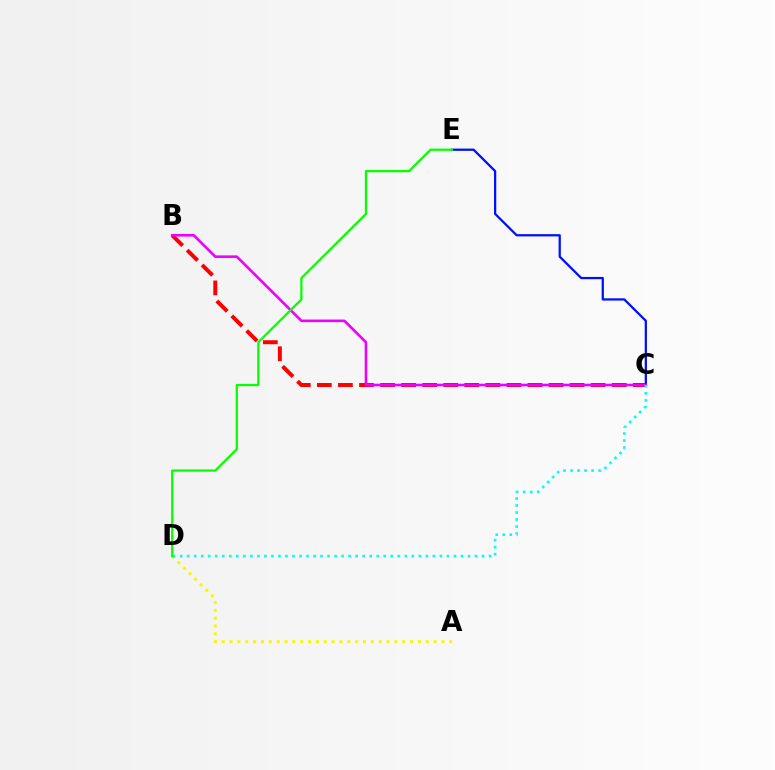{('A', 'D'): [{'color': '#fcf500', 'line_style': 'dotted', 'thickness': 2.13}], ('B', 'C'): [{'color': '#ff0000', 'line_style': 'dashed', 'thickness': 2.86}, {'color': '#ee00ff', 'line_style': 'solid', 'thickness': 1.87}], ('C', 'E'): [{'color': '#0010ff', 'line_style': 'solid', 'thickness': 1.63}], ('C', 'D'): [{'color': '#00fff6', 'line_style': 'dotted', 'thickness': 1.91}], ('D', 'E'): [{'color': '#08ff00', 'line_style': 'solid', 'thickness': 1.62}]}